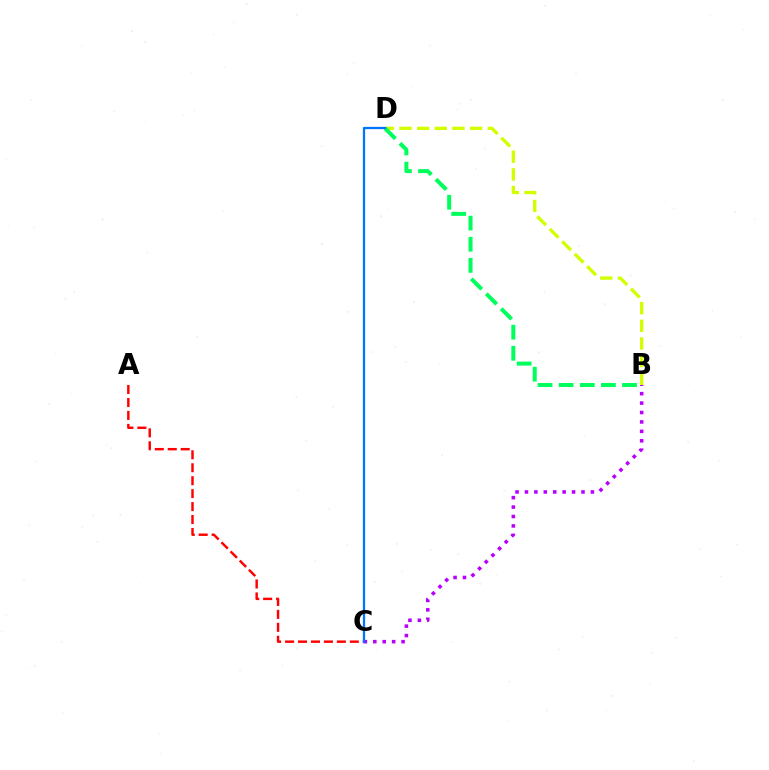{('B', 'C'): [{'color': '#b900ff', 'line_style': 'dotted', 'thickness': 2.56}], ('B', 'D'): [{'color': '#d1ff00', 'line_style': 'dashed', 'thickness': 2.4}, {'color': '#00ff5c', 'line_style': 'dashed', 'thickness': 2.87}], ('A', 'C'): [{'color': '#ff0000', 'line_style': 'dashed', 'thickness': 1.76}], ('C', 'D'): [{'color': '#0074ff', 'line_style': 'solid', 'thickness': 1.64}]}